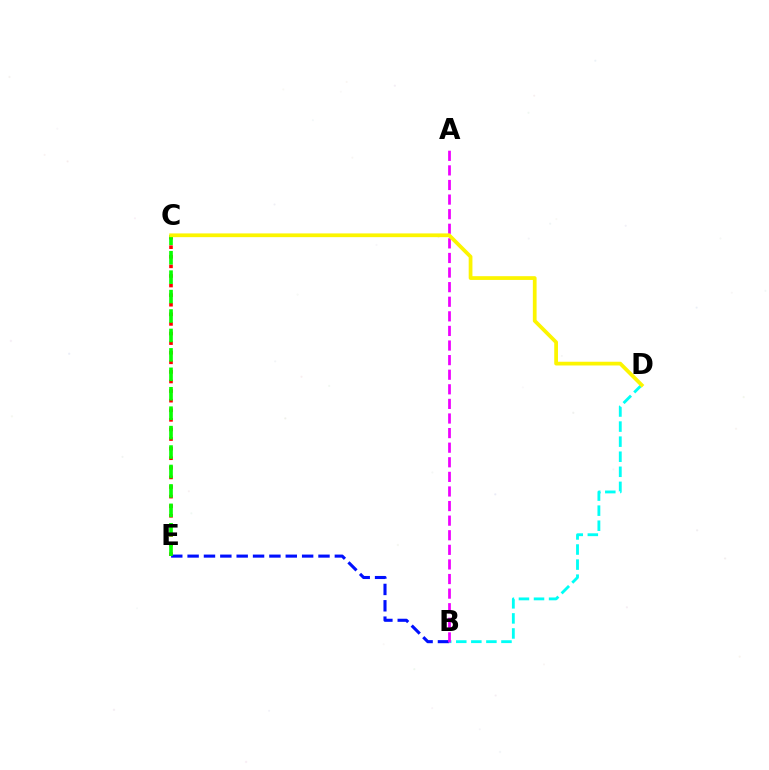{('C', 'E'): [{'color': '#ff0000', 'line_style': 'dotted', 'thickness': 2.61}, {'color': '#08ff00', 'line_style': 'dashed', 'thickness': 2.64}], ('B', 'E'): [{'color': '#0010ff', 'line_style': 'dashed', 'thickness': 2.22}], ('B', 'D'): [{'color': '#00fff6', 'line_style': 'dashed', 'thickness': 2.05}], ('A', 'B'): [{'color': '#ee00ff', 'line_style': 'dashed', 'thickness': 1.98}], ('C', 'D'): [{'color': '#fcf500', 'line_style': 'solid', 'thickness': 2.7}]}